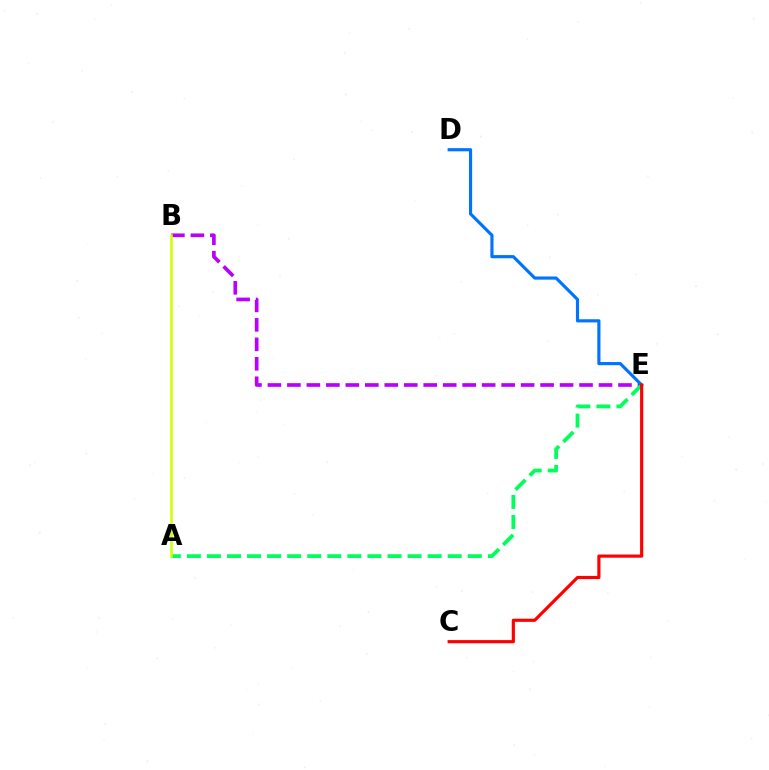{('B', 'E'): [{'color': '#b900ff', 'line_style': 'dashed', 'thickness': 2.65}], ('A', 'E'): [{'color': '#00ff5c', 'line_style': 'dashed', 'thickness': 2.73}], ('D', 'E'): [{'color': '#0074ff', 'line_style': 'solid', 'thickness': 2.27}], ('C', 'E'): [{'color': '#ff0000', 'line_style': 'solid', 'thickness': 2.27}], ('A', 'B'): [{'color': '#d1ff00', 'line_style': 'solid', 'thickness': 1.84}]}